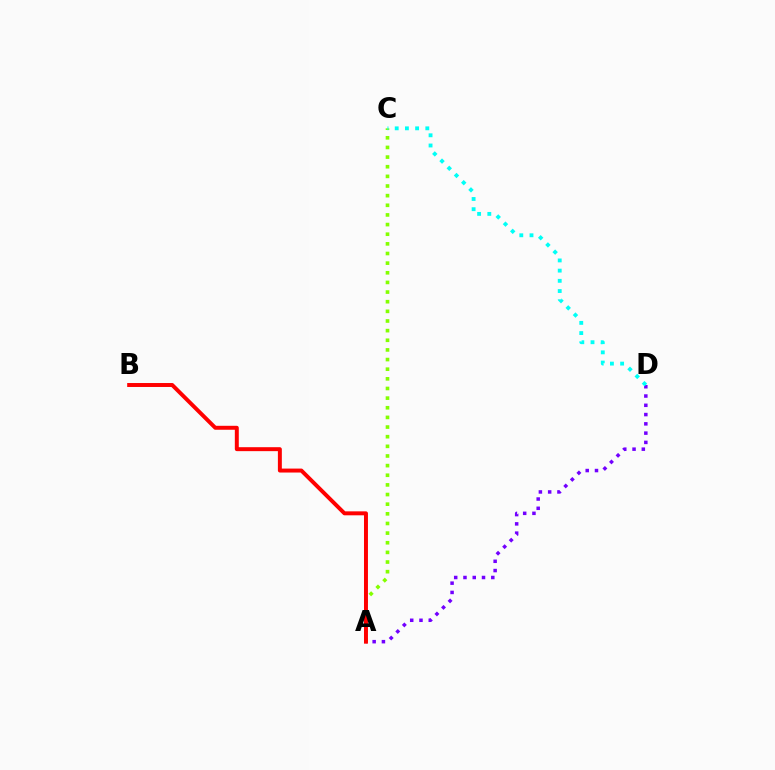{('A', 'D'): [{'color': '#7200ff', 'line_style': 'dotted', 'thickness': 2.52}], ('A', 'C'): [{'color': '#84ff00', 'line_style': 'dotted', 'thickness': 2.62}], ('C', 'D'): [{'color': '#00fff6', 'line_style': 'dotted', 'thickness': 2.77}], ('A', 'B'): [{'color': '#ff0000', 'line_style': 'solid', 'thickness': 2.85}]}